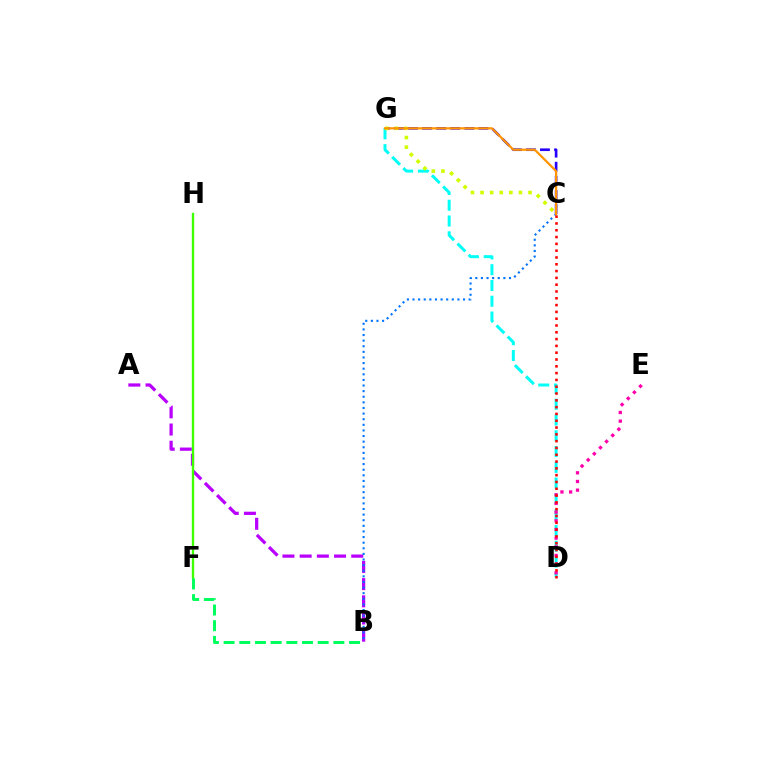{('A', 'B'): [{'color': '#b900ff', 'line_style': 'dashed', 'thickness': 2.34}], ('D', 'G'): [{'color': '#00fff6', 'line_style': 'dashed', 'thickness': 2.14}], ('C', 'G'): [{'color': '#2500ff', 'line_style': 'dashed', 'thickness': 1.91}, {'color': '#d1ff00', 'line_style': 'dotted', 'thickness': 2.61}, {'color': '#ff9400', 'line_style': 'solid', 'thickness': 1.61}], ('D', 'E'): [{'color': '#ff00ac', 'line_style': 'dotted', 'thickness': 2.36}], ('B', 'C'): [{'color': '#0074ff', 'line_style': 'dotted', 'thickness': 1.52}], ('F', 'H'): [{'color': '#3dff00', 'line_style': 'solid', 'thickness': 1.69}], ('B', 'F'): [{'color': '#00ff5c', 'line_style': 'dashed', 'thickness': 2.13}], ('C', 'D'): [{'color': '#ff0000', 'line_style': 'dotted', 'thickness': 1.85}]}